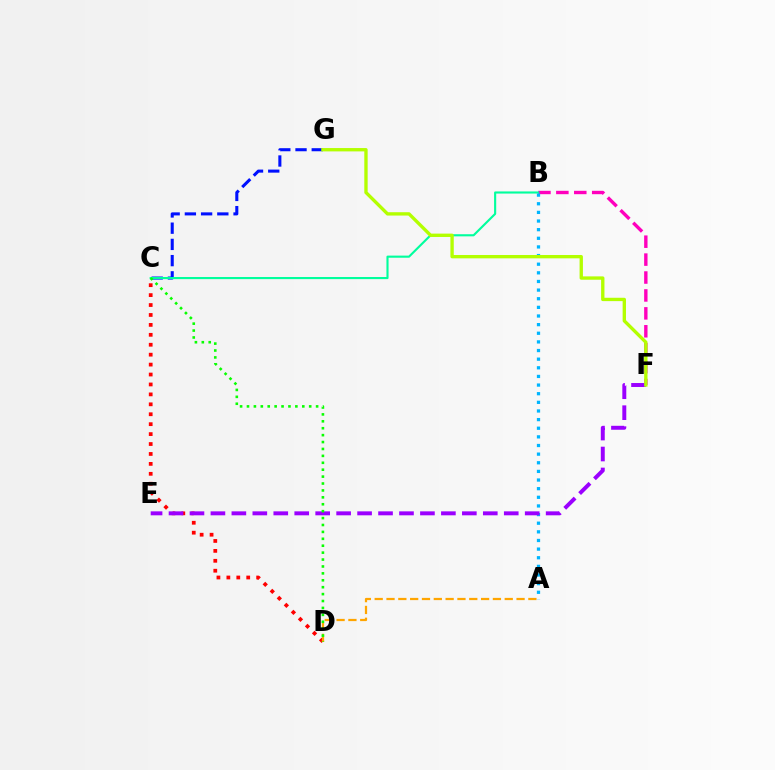{('B', 'F'): [{'color': '#ff00bd', 'line_style': 'dashed', 'thickness': 2.43}], ('C', 'D'): [{'color': '#ff0000', 'line_style': 'dotted', 'thickness': 2.7}, {'color': '#08ff00', 'line_style': 'dotted', 'thickness': 1.88}], ('A', 'D'): [{'color': '#ffa500', 'line_style': 'dashed', 'thickness': 1.61}], ('C', 'G'): [{'color': '#0010ff', 'line_style': 'dashed', 'thickness': 2.2}], ('B', 'C'): [{'color': '#00ff9d', 'line_style': 'solid', 'thickness': 1.53}], ('A', 'B'): [{'color': '#00b5ff', 'line_style': 'dotted', 'thickness': 2.35}], ('E', 'F'): [{'color': '#9b00ff', 'line_style': 'dashed', 'thickness': 2.85}], ('F', 'G'): [{'color': '#b3ff00', 'line_style': 'solid', 'thickness': 2.41}]}